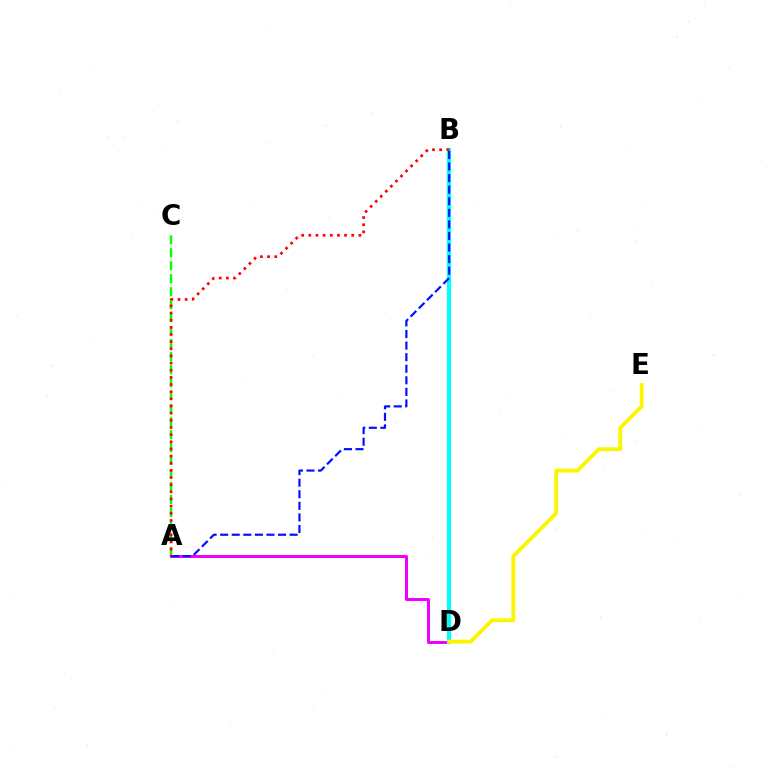{('A', 'D'): [{'color': '#ee00ff', 'line_style': 'solid', 'thickness': 2.13}], ('B', 'D'): [{'color': '#00fff6', 'line_style': 'solid', 'thickness': 2.98}], ('A', 'C'): [{'color': '#08ff00', 'line_style': 'dashed', 'thickness': 1.76}], ('A', 'B'): [{'color': '#0010ff', 'line_style': 'dashed', 'thickness': 1.57}, {'color': '#ff0000', 'line_style': 'dotted', 'thickness': 1.94}], ('D', 'E'): [{'color': '#fcf500', 'line_style': 'solid', 'thickness': 2.75}]}